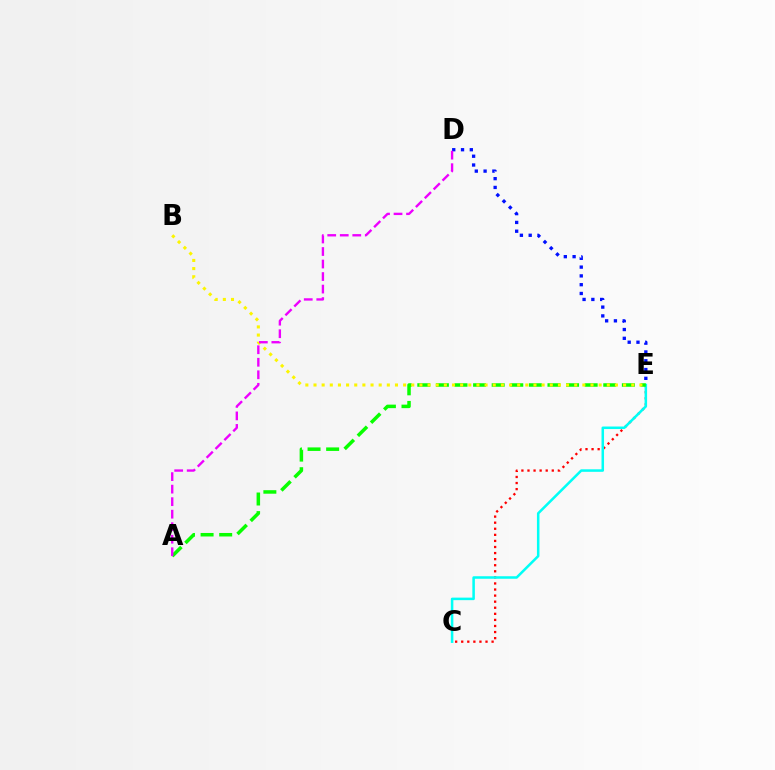{('C', 'E'): [{'color': '#ff0000', 'line_style': 'dotted', 'thickness': 1.65}, {'color': '#00fff6', 'line_style': 'solid', 'thickness': 1.82}], ('A', 'E'): [{'color': '#08ff00', 'line_style': 'dashed', 'thickness': 2.53}], ('B', 'E'): [{'color': '#fcf500', 'line_style': 'dotted', 'thickness': 2.21}], ('D', 'E'): [{'color': '#0010ff', 'line_style': 'dotted', 'thickness': 2.39}], ('A', 'D'): [{'color': '#ee00ff', 'line_style': 'dashed', 'thickness': 1.7}]}